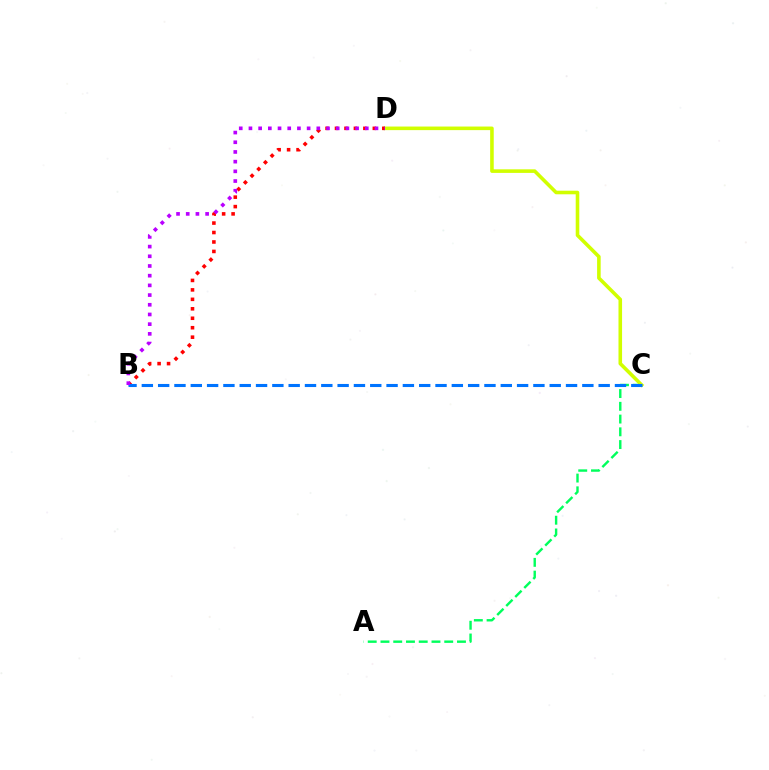{('A', 'C'): [{'color': '#00ff5c', 'line_style': 'dashed', 'thickness': 1.73}], ('C', 'D'): [{'color': '#d1ff00', 'line_style': 'solid', 'thickness': 2.58}], ('B', 'D'): [{'color': '#ff0000', 'line_style': 'dotted', 'thickness': 2.57}, {'color': '#b900ff', 'line_style': 'dotted', 'thickness': 2.63}], ('B', 'C'): [{'color': '#0074ff', 'line_style': 'dashed', 'thickness': 2.22}]}